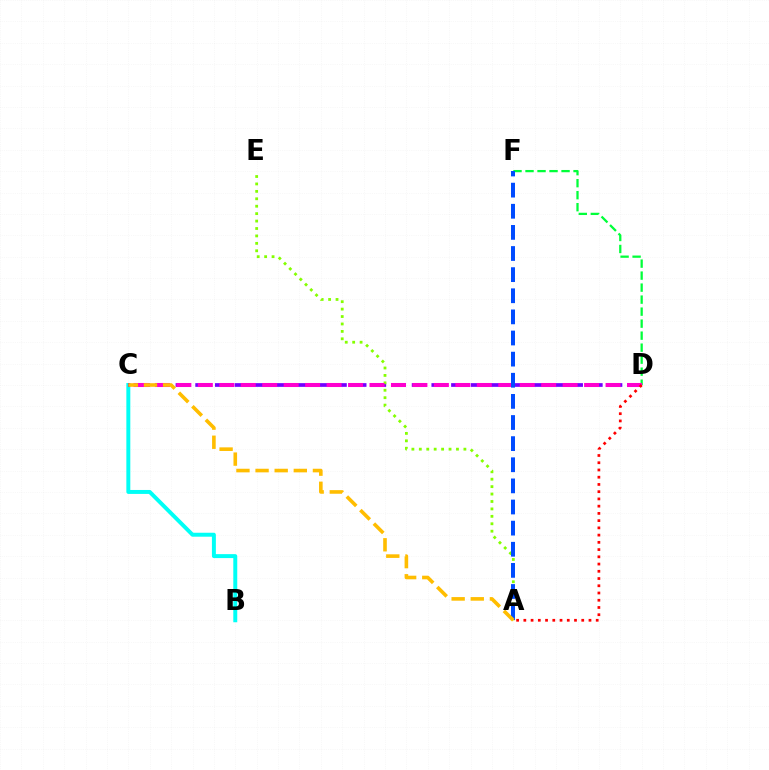{('D', 'F'): [{'color': '#00ff39', 'line_style': 'dashed', 'thickness': 1.63}], ('B', 'C'): [{'color': '#00fff6', 'line_style': 'solid', 'thickness': 2.85}], ('C', 'D'): [{'color': '#7200ff', 'line_style': 'dashed', 'thickness': 2.67}, {'color': '#ff00cf', 'line_style': 'dashed', 'thickness': 2.92}], ('A', 'E'): [{'color': '#84ff00', 'line_style': 'dotted', 'thickness': 2.02}], ('A', 'F'): [{'color': '#004bff', 'line_style': 'dashed', 'thickness': 2.87}], ('A', 'D'): [{'color': '#ff0000', 'line_style': 'dotted', 'thickness': 1.97}], ('A', 'C'): [{'color': '#ffbd00', 'line_style': 'dashed', 'thickness': 2.6}]}